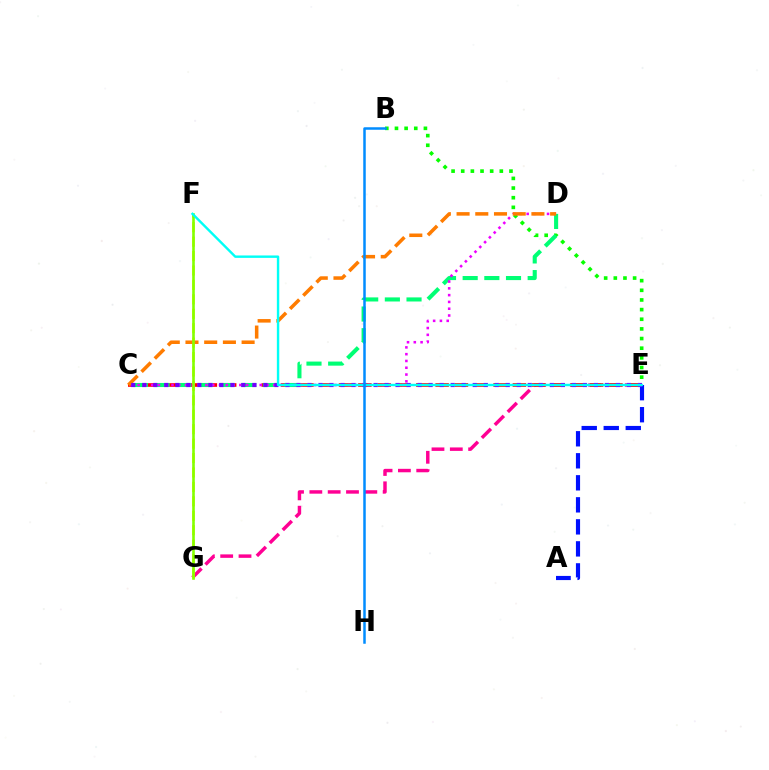{('E', 'G'): [{'color': '#ff0094', 'line_style': 'dashed', 'thickness': 2.49}], ('C', 'E'): [{'color': '#ff0000', 'line_style': 'dashed', 'thickness': 2.62}, {'color': '#7200ff', 'line_style': 'dotted', 'thickness': 2.99}], ('B', 'E'): [{'color': '#08ff00', 'line_style': 'dotted', 'thickness': 2.62}], ('A', 'E'): [{'color': '#0010ff', 'line_style': 'dashed', 'thickness': 2.99}], ('F', 'G'): [{'color': '#fcf500', 'line_style': 'dashed', 'thickness': 1.96}, {'color': '#84ff00', 'line_style': 'solid', 'thickness': 1.88}], ('C', 'D'): [{'color': '#00ff74', 'line_style': 'dashed', 'thickness': 2.94}, {'color': '#ee00ff', 'line_style': 'dotted', 'thickness': 1.84}, {'color': '#ff7c00', 'line_style': 'dashed', 'thickness': 2.54}], ('E', 'F'): [{'color': '#00fff6', 'line_style': 'solid', 'thickness': 1.74}], ('B', 'H'): [{'color': '#008cff', 'line_style': 'solid', 'thickness': 1.8}]}